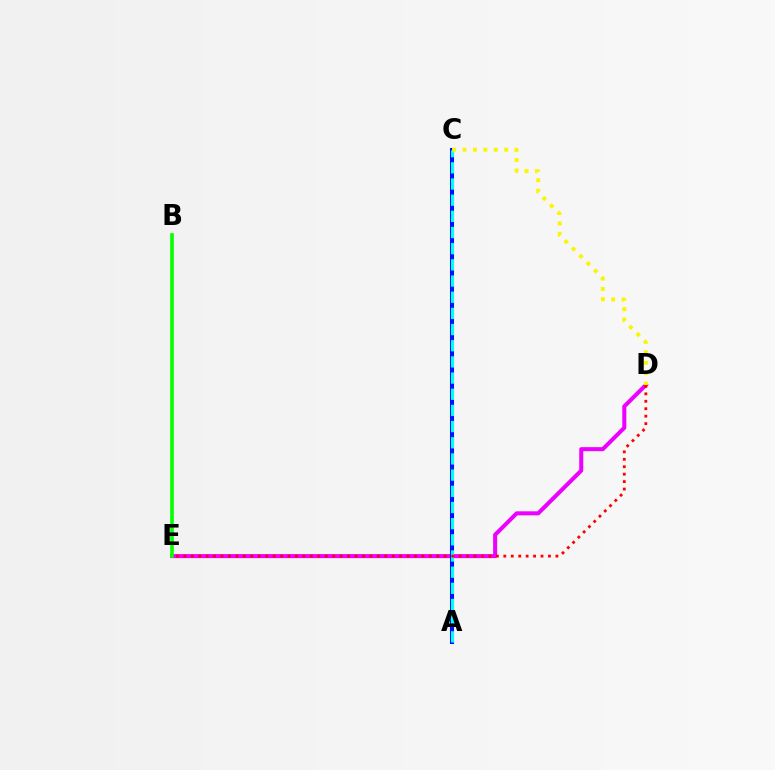{('D', 'E'): [{'color': '#ee00ff', 'line_style': 'solid', 'thickness': 2.9}, {'color': '#ff0000', 'line_style': 'dotted', 'thickness': 2.02}], ('A', 'C'): [{'color': '#0010ff', 'line_style': 'solid', 'thickness': 2.92}, {'color': '#00fff6', 'line_style': 'dashed', 'thickness': 2.2}], ('B', 'E'): [{'color': '#08ff00', 'line_style': 'solid', 'thickness': 2.64}], ('C', 'D'): [{'color': '#fcf500', 'line_style': 'dotted', 'thickness': 2.83}]}